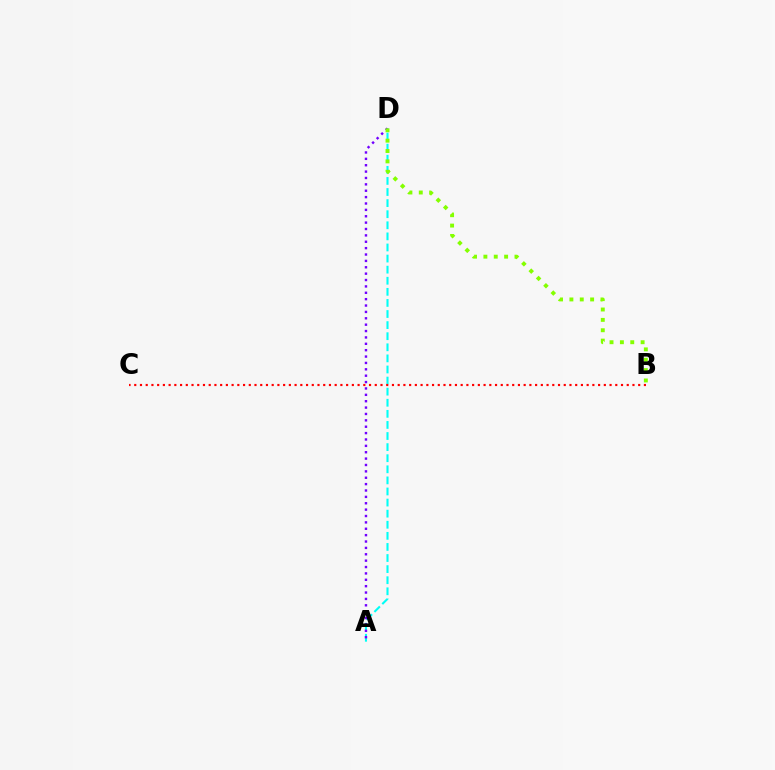{('A', 'D'): [{'color': '#00fff6', 'line_style': 'dashed', 'thickness': 1.51}, {'color': '#7200ff', 'line_style': 'dotted', 'thickness': 1.73}], ('B', 'C'): [{'color': '#ff0000', 'line_style': 'dotted', 'thickness': 1.56}], ('B', 'D'): [{'color': '#84ff00', 'line_style': 'dotted', 'thickness': 2.82}]}